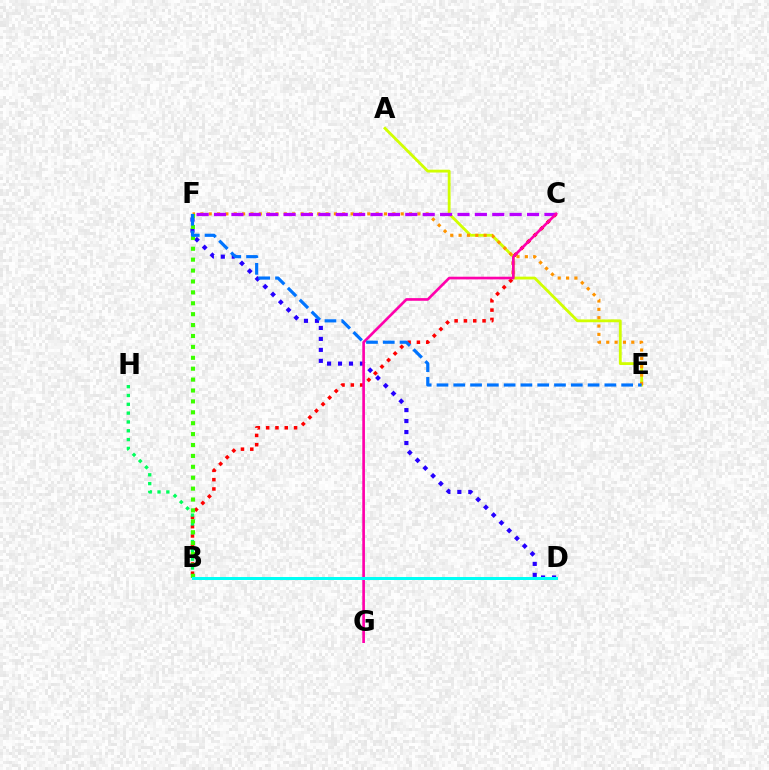{('B', 'C'): [{'color': '#ff0000', 'line_style': 'dotted', 'thickness': 2.53}], ('A', 'E'): [{'color': '#d1ff00', 'line_style': 'solid', 'thickness': 2.03}], ('E', 'F'): [{'color': '#ff9400', 'line_style': 'dotted', 'thickness': 2.27}, {'color': '#0074ff', 'line_style': 'dashed', 'thickness': 2.28}], ('D', 'F'): [{'color': '#2500ff', 'line_style': 'dotted', 'thickness': 2.98}], ('B', 'H'): [{'color': '#00ff5c', 'line_style': 'dotted', 'thickness': 2.4}], ('B', 'F'): [{'color': '#3dff00', 'line_style': 'dotted', 'thickness': 2.96}], ('C', 'F'): [{'color': '#b900ff', 'line_style': 'dashed', 'thickness': 2.36}], ('C', 'G'): [{'color': '#ff00ac', 'line_style': 'solid', 'thickness': 1.92}], ('B', 'D'): [{'color': '#00fff6', 'line_style': 'solid', 'thickness': 2.16}]}